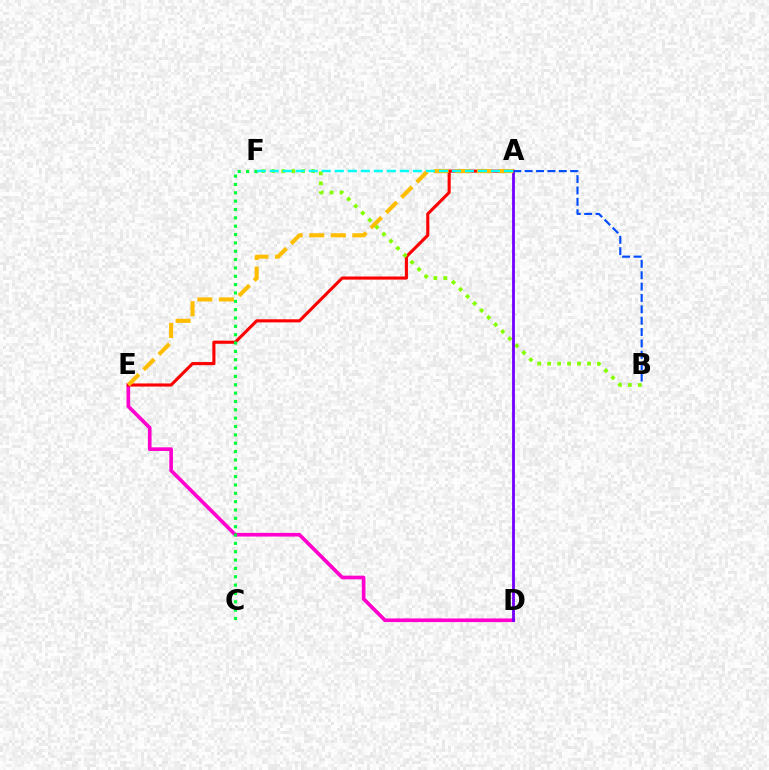{('D', 'E'): [{'color': '#ff00cf', 'line_style': 'solid', 'thickness': 2.64}], ('A', 'E'): [{'color': '#ff0000', 'line_style': 'solid', 'thickness': 2.23}, {'color': '#ffbd00', 'line_style': 'dashed', 'thickness': 2.93}], ('C', 'F'): [{'color': '#00ff39', 'line_style': 'dotted', 'thickness': 2.27}], ('B', 'F'): [{'color': '#84ff00', 'line_style': 'dotted', 'thickness': 2.7}], ('A', 'D'): [{'color': '#7200ff', 'line_style': 'solid', 'thickness': 2.02}], ('A', 'B'): [{'color': '#004bff', 'line_style': 'dashed', 'thickness': 1.54}], ('A', 'F'): [{'color': '#00fff6', 'line_style': 'dashed', 'thickness': 1.77}]}